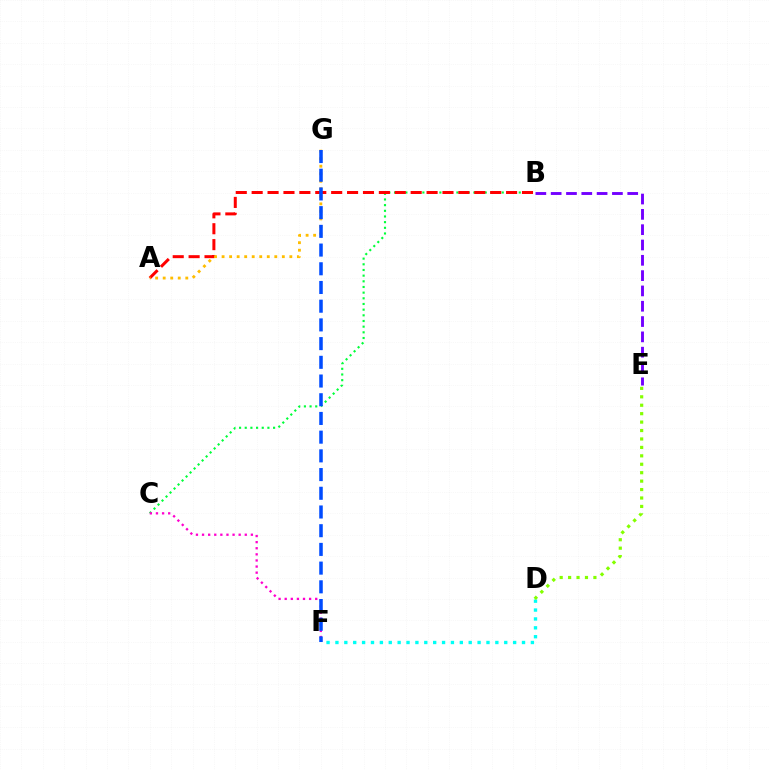{('D', 'F'): [{'color': '#00fff6', 'line_style': 'dotted', 'thickness': 2.41}], ('B', 'C'): [{'color': '#00ff39', 'line_style': 'dotted', 'thickness': 1.54}], ('A', 'B'): [{'color': '#ff0000', 'line_style': 'dashed', 'thickness': 2.16}], ('A', 'G'): [{'color': '#ffbd00', 'line_style': 'dotted', 'thickness': 2.05}], ('C', 'F'): [{'color': '#ff00cf', 'line_style': 'dotted', 'thickness': 1.66}], ('D', 'E'): [{'color': '#84ff00', 'line_style': 'dotted', 'thickness': 2.29}], ('B', 'E'): [{'color': '#7200ff', 'line_style': 'dashed', 'thickness': 2.08}], ('F', 'G'): [{'color': '#004bff', 'line_style': 'dashed', 'thickness': 2.54}]}